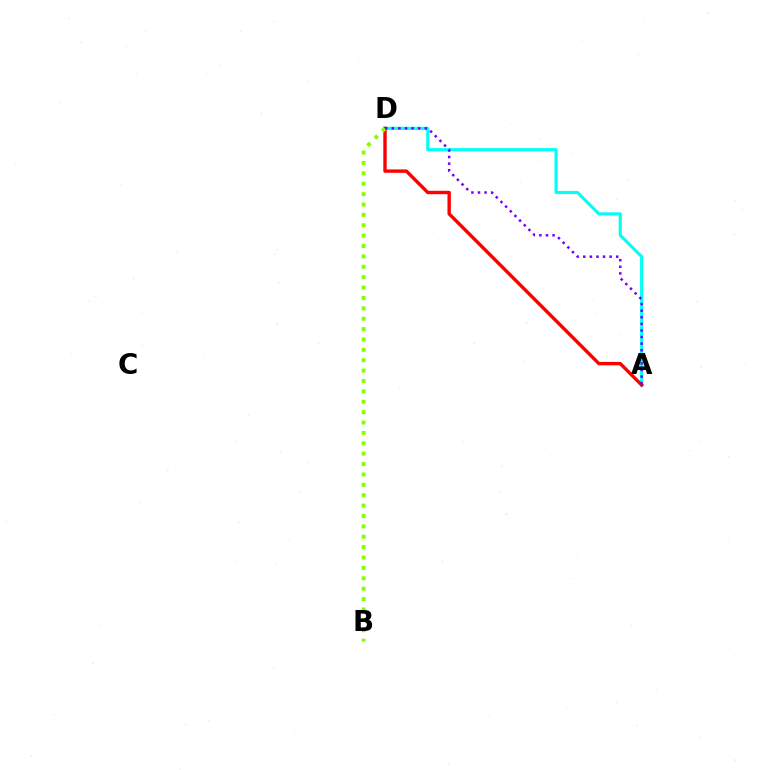{('A', 'D'): [{'color': '#00fff6', 'line_style': 'solid', 'thickness': 2.27}, {'color': '#ff0000', 'line_style': 'solid', 'thickness': 2.44}, {'color': '#7200ff', 'line_style': 'dotted', 'thickness': 1.79}], ('B', 'D'): [{'color': '#84ff00', 'line_style': 'dotted', 'thickness': 2.82}]}